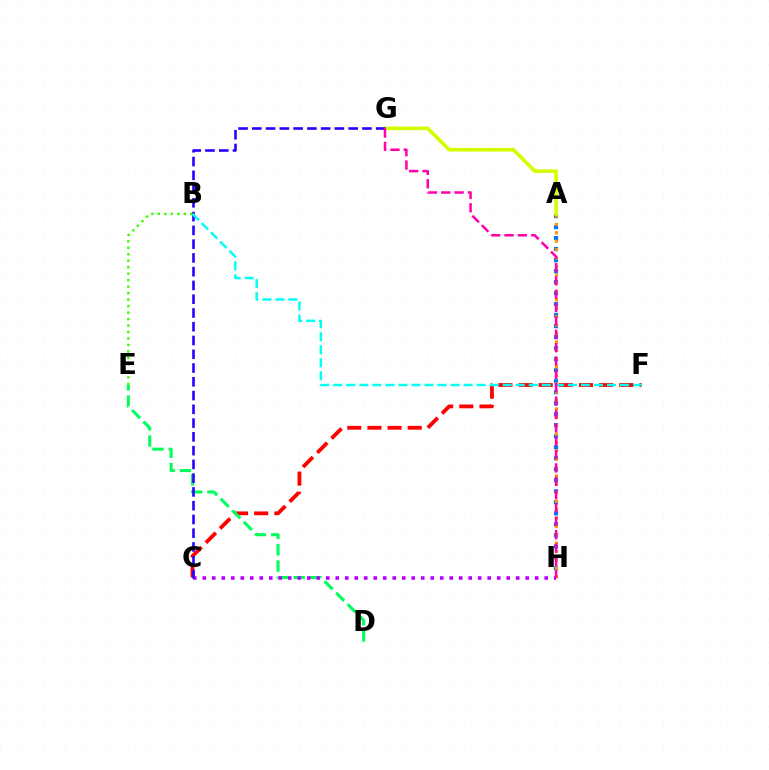{('C', 'F'): [{'color': '#ff0000', 'line_style': 'dashed', 'thickness': 2.74}], ('D', 'E'): [{'color': '#00ff5c', 'line_style': 'dashed', 'thickness': 2.21}], ('A', 'H'): [{'color': '#0074ff', 'line_style': 'dotted', 'thickness': 2.99}, {'color': '#ff9400', 'line_style': 'dotted', 'thickness': 2.28}], ('C', 'H'): [{'color': '#b900ff', 'line_style': 'dotted', 'thickness': 2.58}], ('B', 'E'): [{'color': '#3dff00', 'line_style': 'dotted', 'thickness': 1.76}], ('A', 'G'): [{'color': '#d1ff00', 'line_style': 'solid', 'thickness': 2.61}], ('C', 'G'): [{'color': '#2500ff', 'line_style': 'dashed', 'thickness': 1.87}], ('B', 'F'): [{'color': '#00fff6', 'line_style': 'dashed', 'thickness': 1.77}], ('G', 'H'): [{'color': '#ff00ac', 'line_style': 'dashed', 'thickness': 1.81}]}